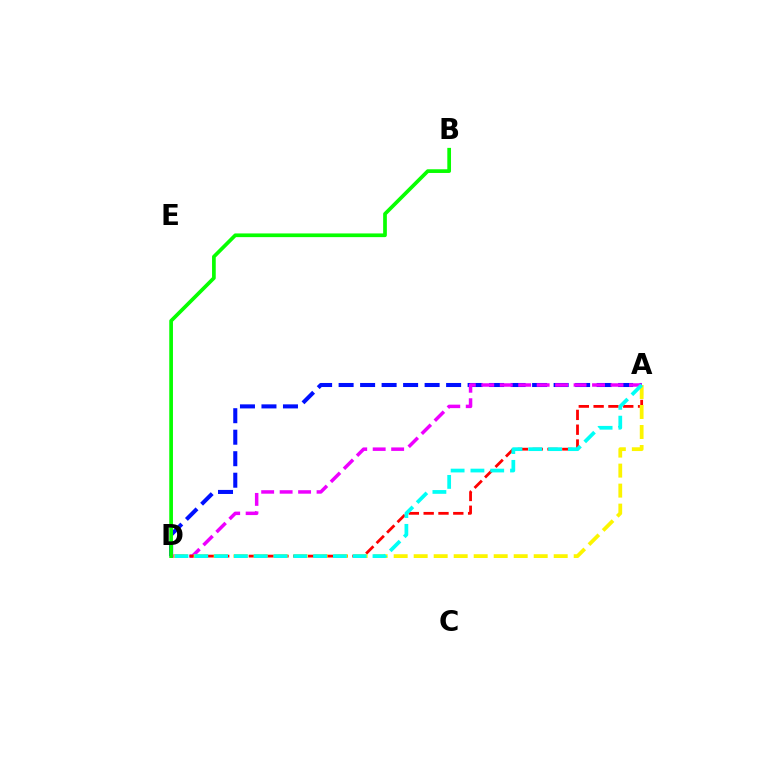{('A', 'D'): [{'color': '#0010ff', 'line_style': 'dashed', 'thickness': 2.92}, {'color': '#ee00ff', 'line_style': 'dashed', 'thickness': 2.51}, {'color': '#ff0000', 'line_style': 'dashed', 'thickness': 2.01}, {'color': '#fcf500', 'line_style': 'dashed', 'thickness': 2.72}, {'color': '#00fff6', 'line_style': 'dashed', 'thickness': 2.69}], ('B', 'D'): [{'color': '#08ff00', 'line_style': 'solid', 'thickness': 2.66}]}